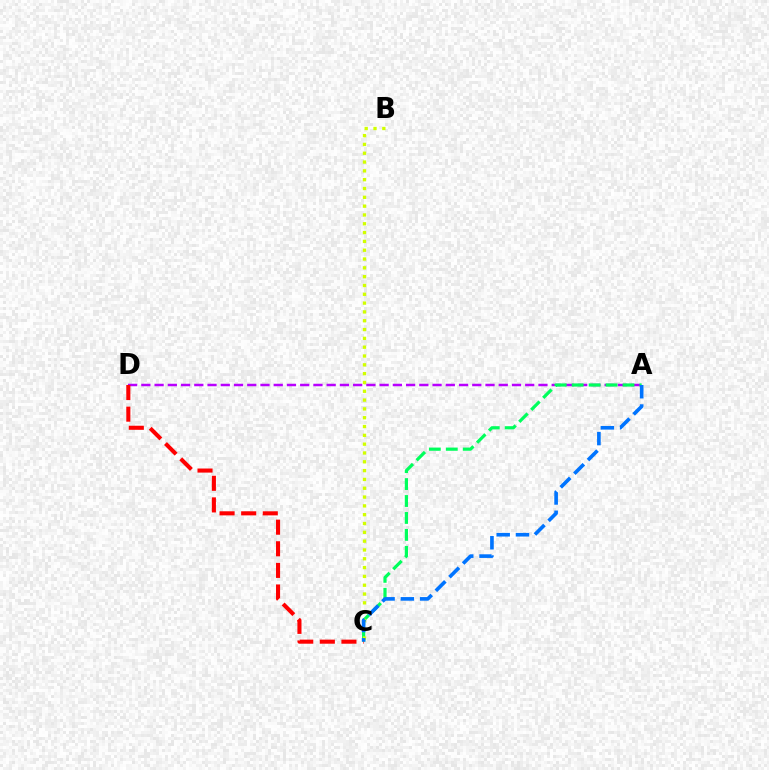{('A', 'D'): [{'color': '#b900ff', 'line_style': 'dashed', 'thickness': 1.8}], ('A', 'C'): [{'color': '#00ff5c', 'line_style': 'dashed', 'thickness': 2.3}, {'color': '#0074ff', 'line_style': 'dashed', 'thickness': 2.62}], ('B', 'C'): [{'color': '#d1ff00', 'line_style': 'dotted', 'thickness': 2.4}], ('C', 'D'): [{'color': '#ff0000', 'line_style': 'dashed', 'thickness': 2.94}]}